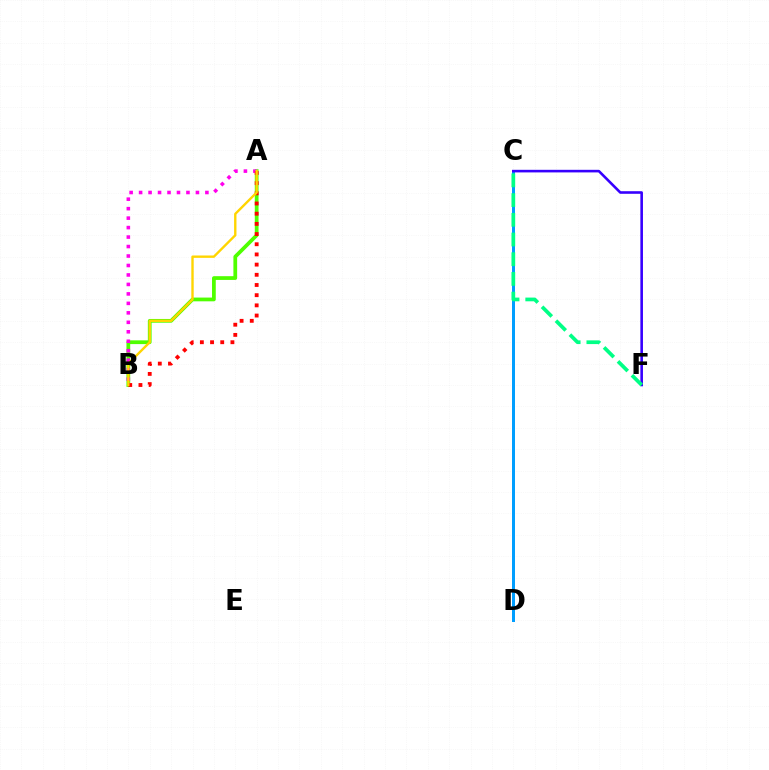{('C', 'D'): [{'color': '#009eff', 'line_style': 'solid', 'thickness': 2.15}], ('C', 'F'): [{'color': '#3700ff', 'line_style': 'solid', 'thickness': 1.87}, {'color': '#00ff86', 'line_style': 'dashed', 'thickness': 2.68}], ('A', 'B'): [{'color': '#4fff00', 'line_style': 'solid', 'thickness': 2.7}, {'color': '#ff00ed', 'line_style': 'dotted', 'thickness': 2.57}, {'color': '#ff0000', 'line_style': 'dotted', 'thickness': 2.77}, {'color': '#ffd500', 'line_style': 'solid', 'thickness': 1.71}]}